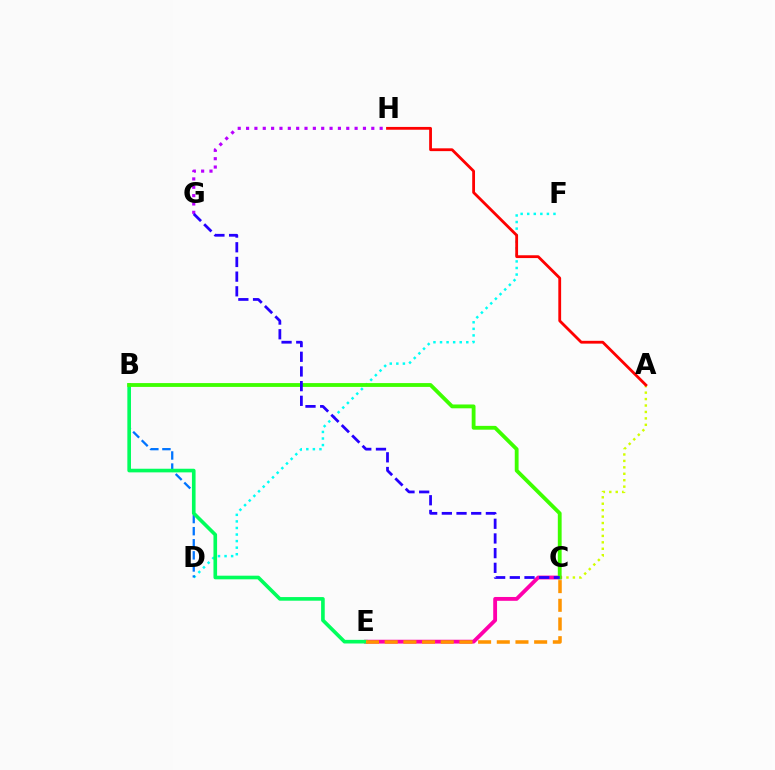{('D', 'F'): [{'color': '#00fff6', 'line_style': 'dotted', 'thickness': 1.78}], ('G', 'H'): [{'color': '#b900ff', 'line_style': 'dotted', 'thickness': 2.27}], ('A', 'C'): [{'color': '#d1ff00', 'line_style': 'dotted', 'thickness': 1.75}], ('C', 'E'): [{'color': '#ff00ac', 'line_style': 'solid', 'thickness': 2.76}, {'color': '#ff9400', 'line_style': 'dashed', 'thickness': 2.54}], ('B', 'D'): [{'color': '#0074ff', 'line_style': 'dashed', 'thickness': 1.64}], ('B', 'E'): [{'color': '#00ff5c', 'line_style': 'solid', 'thickness': 2.62}], ('A', 'H'): [{'color': '#ff0000', 'line_style': 'solid', 'thickness': 2.02}], ('B', 'C'): [{'color': '#3dff00', 'line_style': 'solid', 'thickness': 2.75}], ('C', 'G'): [{'color': '#2500ff', 'line_style': 'dashed', 'thickness': 1.99}]}